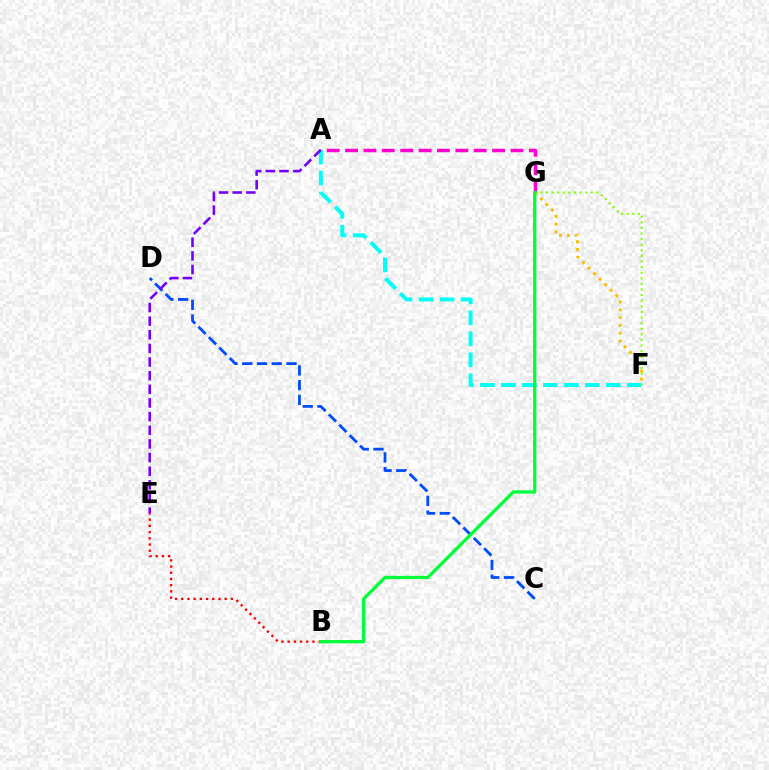{('C', 'D'): [{'color': '#004bff', 'line_style': 'dashed', 'thickness': 2.0}], ('A', 'G'): [{'color': '#ff00cf', 'line_style': 'dashed', 'thickness': 2.5}], ('A', 'F'): [{'color': '#00fff6', 'line_style': 'dashed', 'thickness': 2.85}], ('F', 'G'): [{'color': '#84ff00', 'line_style': 'dotted', 'thickness': 1.52}, {'color': '#ffbd00', 'line_style': 'dotted', 'thickness': 2.12}], ('B', 'E'): [{'color': '#ff0000', 'line_style': 'dotted', 'thickness': 1.69}], ('A', 'E'): [{'color': '#7200ff', 'line_style': 'dashed', 'thickness': 1.85}], ('B', 'G'): [{'color': '#00ff39', 'line_style': 'solid', 'thickness': 2.37}]}